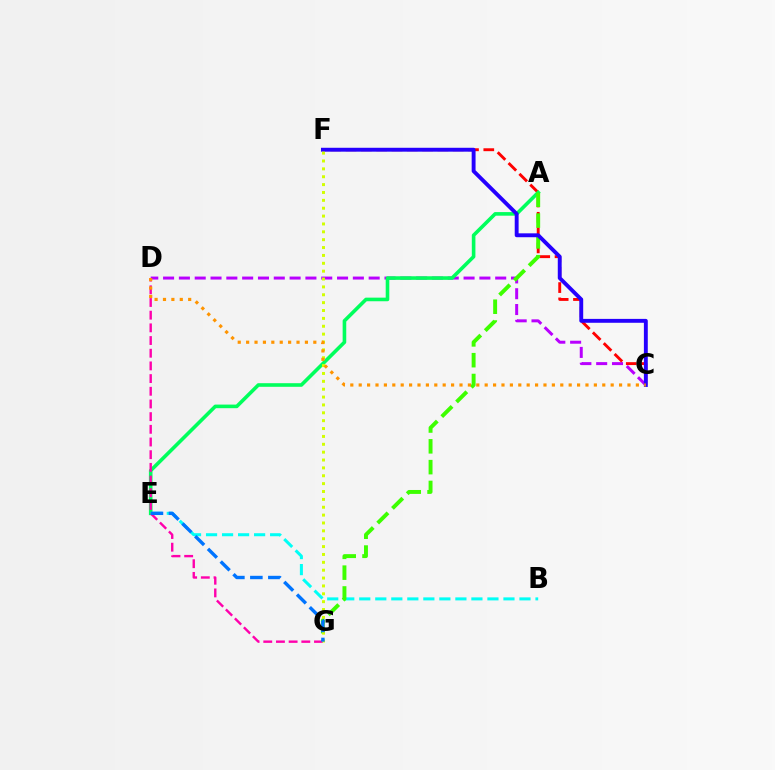{('C', 'D'): [{'color': '#b900ff', 'line_style': 'dashed', 'thickness': 2.15}, {'color': '#ff9400', 'line_style': 'dotted', 'thickness': 2.28}], ('C', 'F'): [{'color': '#ff0000', 'line_style': 'dashed', 'thickness': 2.08}, {'color': '#2500ff', 'line_style': 'solid', 'thickness': 2.8}], ('A', 'E'): [{'color': '#00ff5c', 'line_style': 'solid', 'thickness': 2.59}], ('B', 'E'): [{'color': '#00fff6', 'line_style': 'dashed', 'thickness': 2.18}], ('A', 'G'): [{'color': '#3dff00', 'line_style': 'dashed', 'thickness': 2.83}], ('D', 'G'): [{'color': '#ff00ac', 'line_style': 'dashed', 'thickness': 1.72}], ('F', 'G'): [{'color': '#d1ff00', 'line_style': 'dotted', 'thickness': 2.14}], ('E', 'G'): [{'color': '#0074ff', 'line_style': 'dashed', 'thickness': 2.44}]}